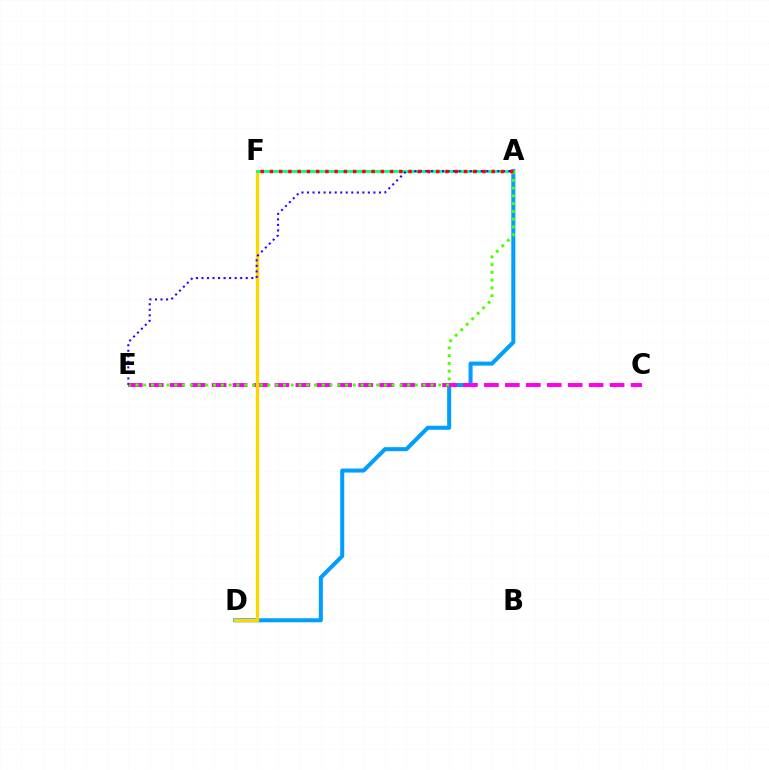{('A', 'D'): [{'color': '#009eff', 'line_style': 'solid', 'thickness': 2.9}], ('C', 'E'): [{'color': '#ff00ed', 'line_style': 'dashed', 'thickness': 2.85}], ('A', 'E'): [{'color': '#4fff00', 'line_style': 'dotted', 'thickness': 2.11}, {'color': '#3700ff', 'line_style': 'dotted', 'thickness': 1.5}], ('D', 'F'): [{'color': '#ffd500', 'line_style': 'solid', 'thickness': 2.42}], ('A', 'F'): [{'color': '#00ff86', 'line_style': 'solid', 'thickness': 2.02}, {'color': '#ff0000', 'line_style': 'dotted', 'thickness': 2.51}]}